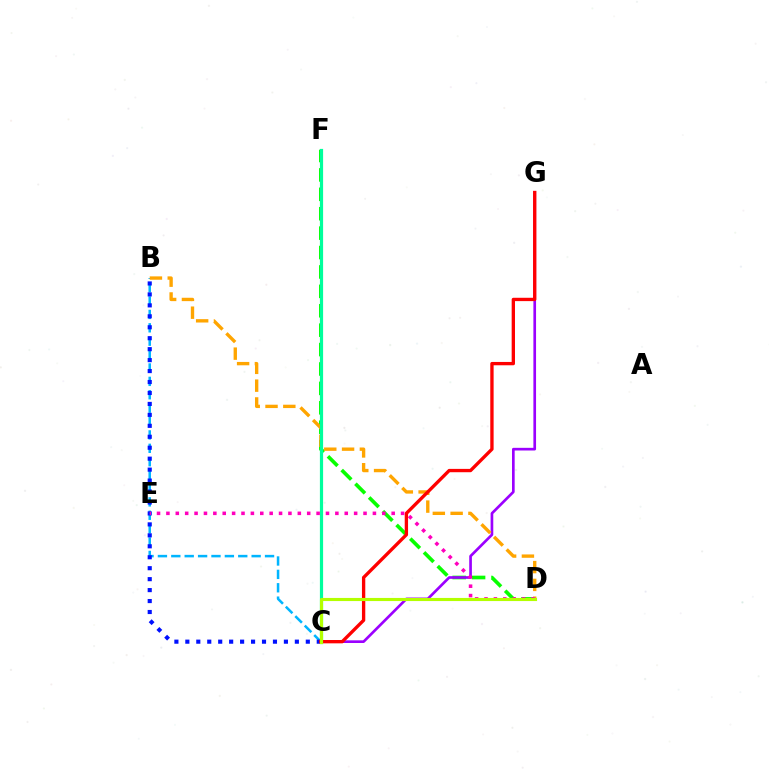{('D', 'F'): [{'color': '#08ff00', 'line_style': 'dashed', 'thickness': 2.64}], ('B', 'C'): [{'color': '#00b5ff', 'line_style': 'dashed', 'thickness': 1.82}, {'color': '#0010ff', 'line_style': 'dotted', 'thickness': 2.98}], ('C', 'G'): [{'color': '#9b00ff', 'line_style': 'solid', 'thickness': 1.92}, {'color': '#ff0000', 'line_style': 'solid', 'thickness': 2.4}], ('B', 'D'): [{'color': '#ffa500', 'line_style': 'dashed', 'thickness': 2.42}], ('C', 'F'): [{'color': '#00ff9d', 'line_style': 'solid', 'thickness': 2.31}], ('D', 'E'): [{'color': '#ff00bd', 'line_style': 'dotted', 'thickness': 2.55}], ('C', 'D'): [{'color': '#b3ff00', 'line_style': 'solid', 'thickness': 2.25}]}